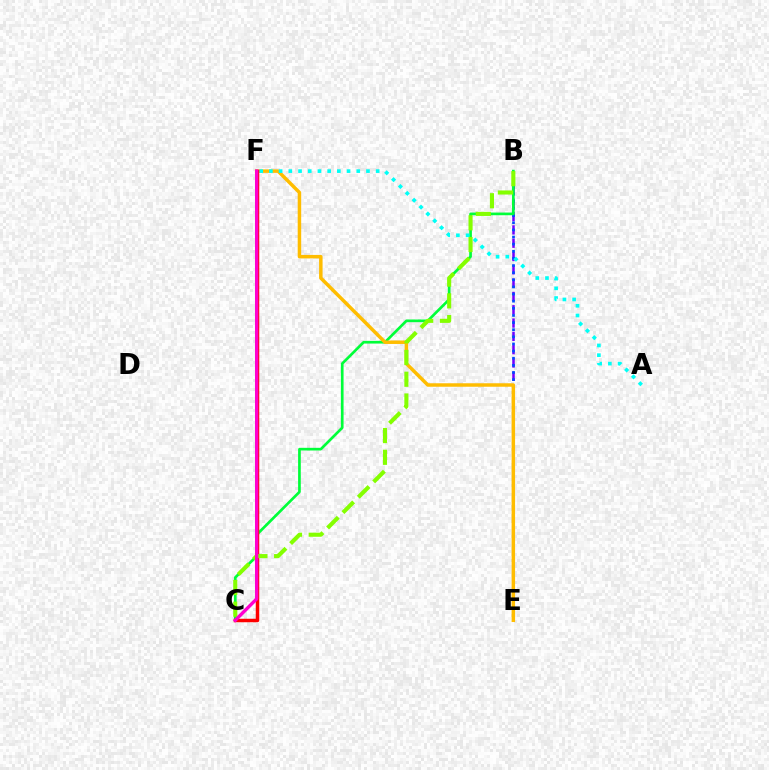{('B', 'E'): [{'color': '#7200ff', 'line_style': 'dashed', 'thickness': 1.81}, {'color': '#004bff', 'line_style': 'dotted', 'thickness': 1.94}], ('B', 'C'): [{'color': '#00ff39', 'line_style': 'solid', 'thickness': 1.93}, {'color': '#84ff00', 'line_style': 'dashed', 'thickness': 2.95}], ('E', 'F'): [{'color': '#ffbd00', 'line_style': 'solid', 'thickness': 2.5}], ('A', 'F'): [{'color': '#00fff6', 'line_style': 'dotted', 'thickness': 2.64}], ('C', 'F'): [{'color': '#ff0000', 'line_style': 'solid', 'thickness': 2.51}, {'color': '#ff00cf', 'line_style': 'solid', 'thickness': 2.43}]}